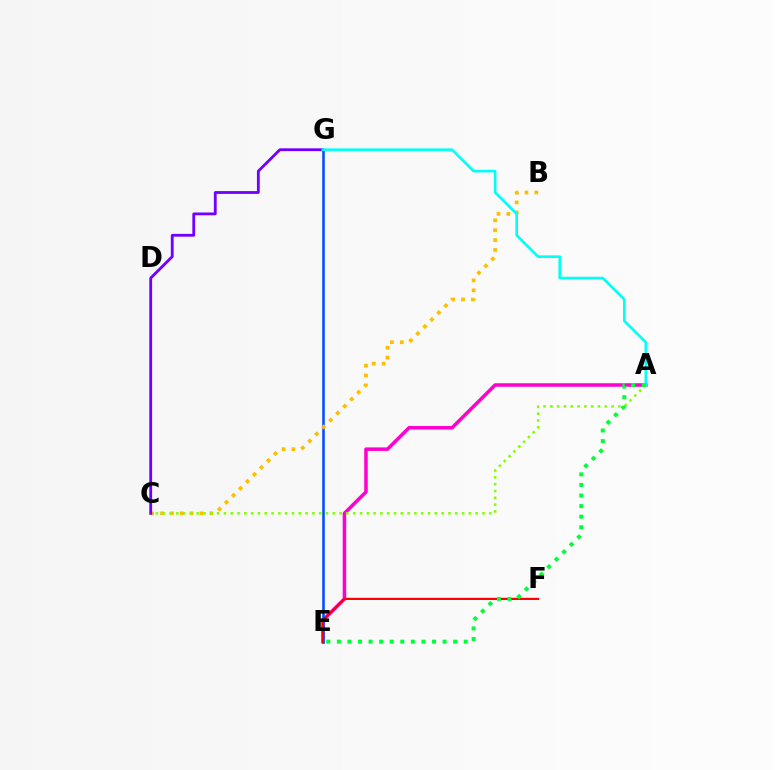{('A', 'E'): [{'color': '#ff00cf', 'line_style': 'solid', 'thickness': 2.53}, {'color': '#00ff39', 'line_style': 'dotted', 'thickness': 2.87}], ('E', 'G'): [{'color': '#004bff', 'line_style': 'solid', 'thickness': 1.83}], ('B', 'C'): [{'color': '#ffbd00', 'line_style': 'dotted', 'thickness': 2.68}], ('A', 'C'): [{'color': '#84ff00', 'line_style': 'dotted', 'thickness': 1.85}], ('C', 'G'): [{'color': '#7200ff', 'line_style': 'solid', 'thickness': 2.02}], ('A', 'G'): [{'color': '#00fff6', 'line_style': 'solid', 'thickness': 1.89}], ('E', 'F'): [{'color': '#ff0000', 'line_style': 'solid', 'thickness': 1.57}]}